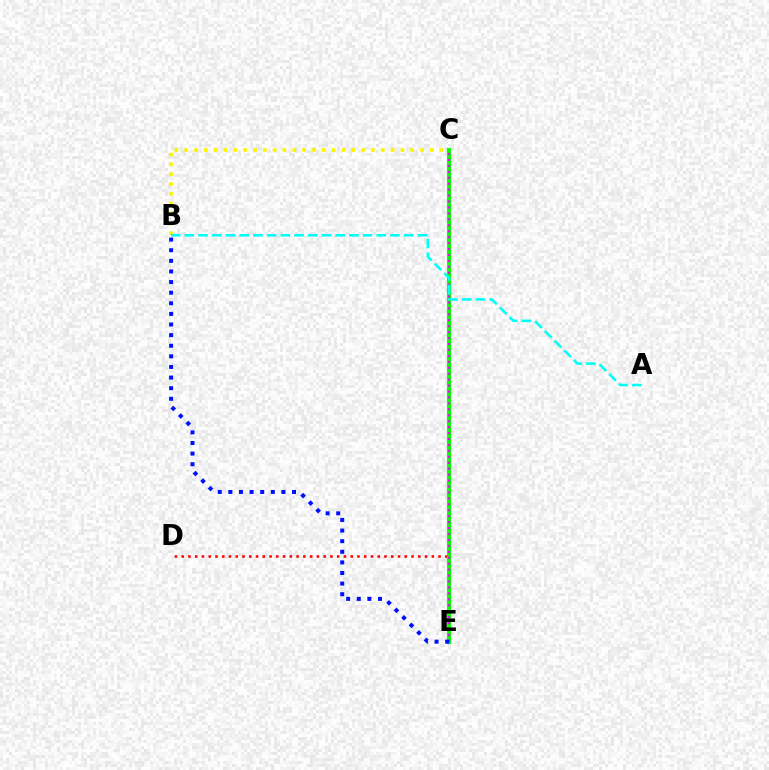{('D', 'E'): [{'color': '#ff0000', 'line_style': 'dotted', 'thickness': 1.84}], ('C', 'E'): [{'color': '#08ff00', 'line_style': 'solid', 'thickness': 2.97}, {'color': '#ee00ff', 'line_style': 'dotted', 'thickness': 1.61}], ('B', 'C'): [{'color': '#fcf500', 'line_style': 'dotted', 'thickness': 2.67}], ('A', 'B'): [{'color': '#00fff6', 'line_style': 'dashed', 'thickness': 1.86}], ('B', 'E'): [{'color': '#0010ff', 'line_style': 'dotted', 'thickness': 2.88}]}